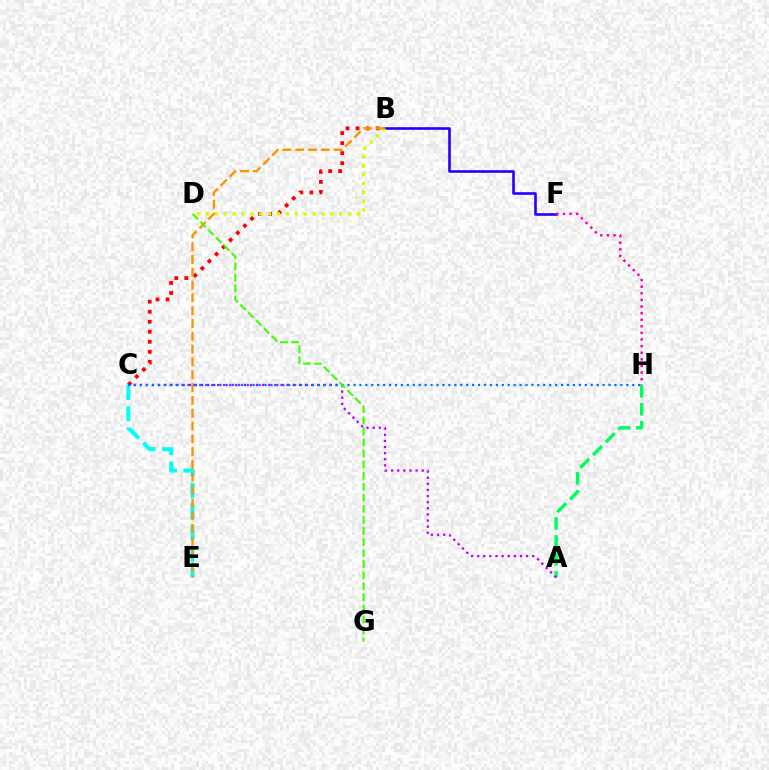{('A', 'H'): [{'color': '#00ff5c', 'line_style': 'dashed', 'thickness': 2.45}], ('B', 'C'): [{'color': '#ff0000', 'line_style': 'dotted', 'thickness': 2.73}], ('A', 'C'): [{'color': '#b900ff', 'line_style': 'dotted', 'thickness': 1.66}], ('C', 'E'): [{'color': '#00fff6', 'line_style': 'dashed', 'thickness': 2.9}], ('B', 'F'): [{'color': '#2500ff', 'line_style': 'solid', 'thickness': 1.89}], ('B', 'D'): [{'color': '#d1ff00', 'line_style': 'dotted', 'thickness': 2.42}], ('B', 'E'): [{'color': '#ff9400', 'line_style': 'dashed', 'thickness': 1.74}], ('C', 'H'): [{'color': '#0074ff', 'line_style': 'dotted', 'thickness': 1.61}], ('D', 'G'): [{'color': '#3dff00', 'line_style': 'dashed', 'thickness': 1.5}], ('F', 'H'): [{'color': '#ff00ac', 'line_style': 'dotted', 'thickness': 1.79}]}